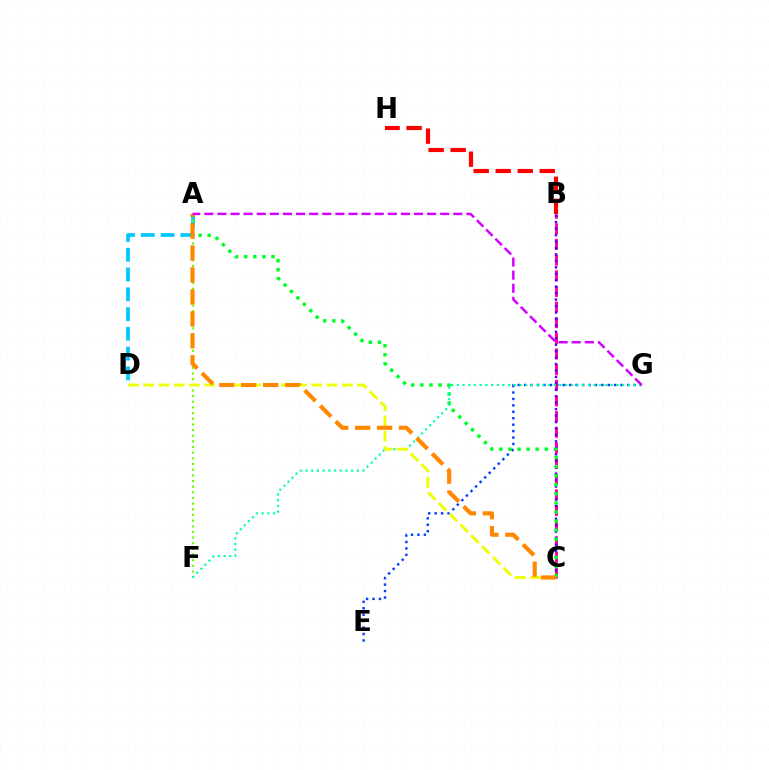{('E', 'G'): [{'color': '#003fff', 'line_style': 'dotted', 'thickness': 1.75}], ('B', 'C'): [{'color': '#ff00a0', 'line_style': 'dashed', 'thickness': 2.13}, {'color': '#4f00ff', 'line_style': 'dotted', 'thickness': 1.75}], ('A', 'D'): [{'color': '#00c7ff', 'line_style': 'dashed', 'thickness': 2.69}], ('A', 'C'): [{'color': '#00ff27', 'line_style': 'dotted', 'thickness': 2.47}, {'color': '#ff8800', 'line_style': 'dashed', 'thickness': 2.98}], ('B', 'H'): [{'color': '#ff0000', 'line_style': 'dashed', 'thickness': 2.99}], ('A', 'F'): [{'color': '#66ff00', 'line_style': 'dotted', 'thickness': 1.54}], ('F', 'G'): [{'color': '#00ffaf', 'line_style': 'dotted', 'thickness': 1.55}], ('C', 'D'): [{'color': '#eeff00', 'line_style': 'dashed', 'thickness': 2.08}], ('A', 'G'): [{'color': '#d600ff', 'line_style': 'dashed', 'thickness': 1.78}]}